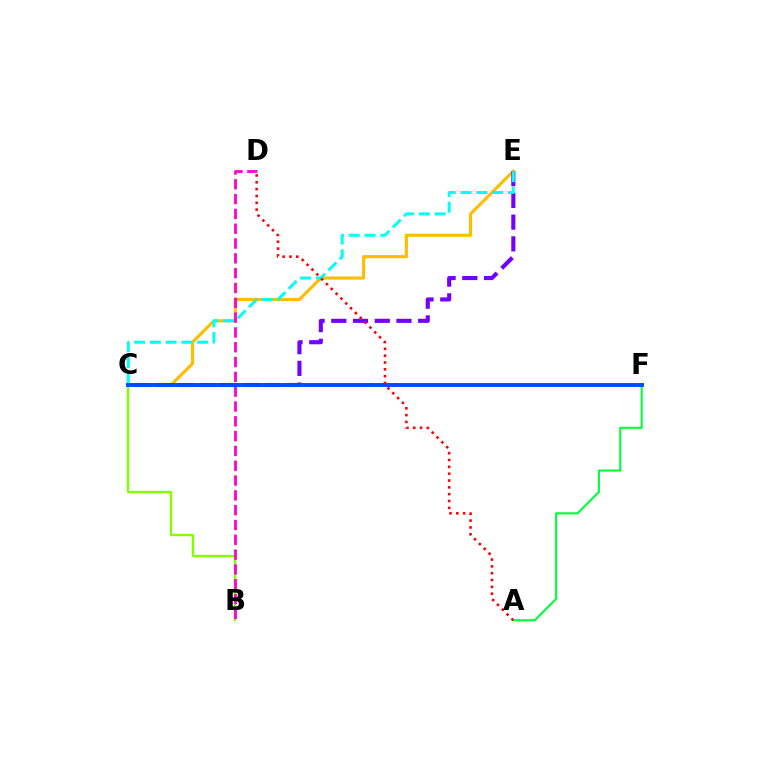{('B', 'C'): [{'color': '#84ff00', 'line_style': 'solid', 'thickness': 1.71}], ('C', 'E'): [{'color': '#ffbd00', 'line_style': 'solid', 'thickness': 2.25}, {'color': '#7200ff', 'line_style': 'dashed', 'thickness': 2.95}, {'color': '#00fff6', 'line_style': 'dashed', 'thickness': 2.14}], ('A', 'F'): [{'color': '#00ff39', 'line_style': 'solid', 'thickness': 1.52}], ('B', 'D'): [{'color': '#ff00cf', 'line_style': 'dashed', 'thickness': 2.01}], ('C', 'F'): [{'color': '#004bff', 'line_style': 'solid', 'thickness': 2.83}], ('A', 'D'): [{'color': '#ff0000', 'line_style': 'dotted', 'thickness': 1.86}]}